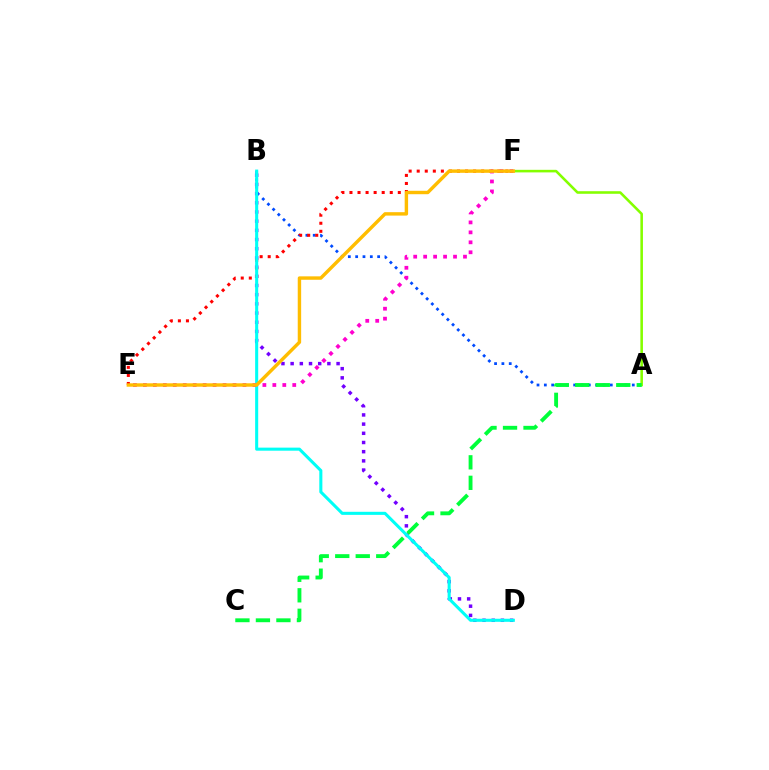{('A', 'B'): [{'color': '#004bff', 'line_style': 'dotted', 'thickness': 1.99}], ('B', 'D'): [{'color': '#7200ff', 'line_style': 'dotted', 'thickness': 2.5}, {'color': '#00fff6', 'line_style': 'solid', 'thickness': 2.21}], ('E', 'F'): [{'color': '#ff0000', 'line_style': 'dotted', 'thickness': 2.19}, {'color': '#ff00cf', 'line_style': 'dotted', 'thickness': 2.71}, {'color': '#ffbd00', 'line_style': 'solid', 'thickness': 2.46}], ('A', 'F'): [{'color': '#84ff00', 'line_style': 'solid', 'thickness': 1.85}], ('A', 'C'): [{'color': '#00ff39', 'line_style': 'dashed', 'thickness': 2.78}]}